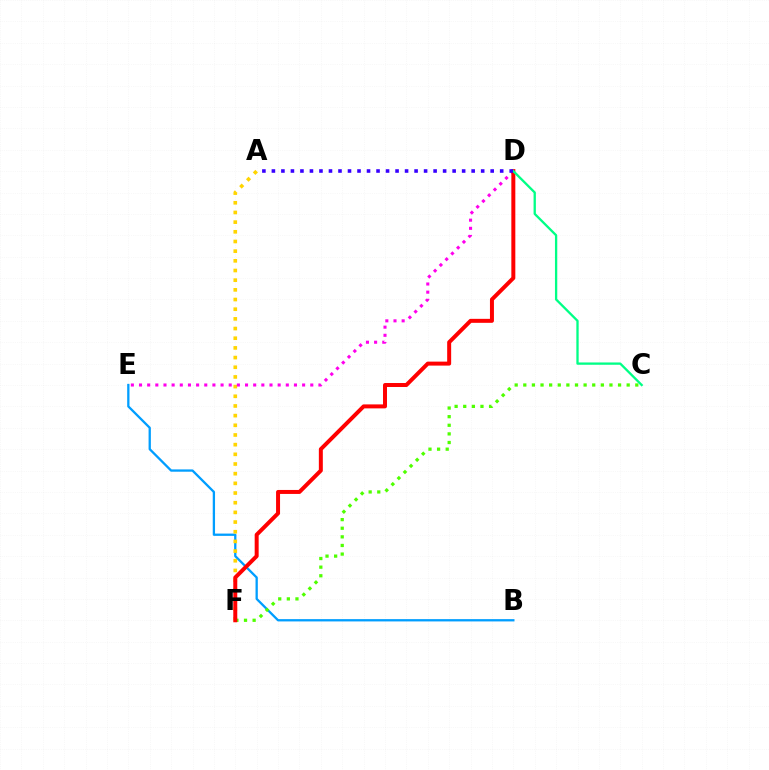{('B', 'E'): [{'color': '#009eff', 'line_style': 'solid', 'thickness': 1.65}], ('A', 'F'): [{'color': '#ffd500', 'line_style': 'dotted', 'thickness': 2.63}], ('C', 'F'): [{'color': '#4fff00', 'line_style': 'dotted', 'thickness': 2.34}], ('D', 'E'): [{'color': '#ff00ed', 'line_style': 'dotted', 'thickness': 2.22}], ('D', 'F'): [{'color': '#ff0000', 'line_style': 'solid', 'thickness': 2.87}], ('C', 'D'): [{'color': '#00ff86', 'line_style': 'solid', 'thickness': 1.66}], ('A', 'D'): [{'color': '#3700ff', 'line_style': 'dotted', 'thickness': 2.58}]}